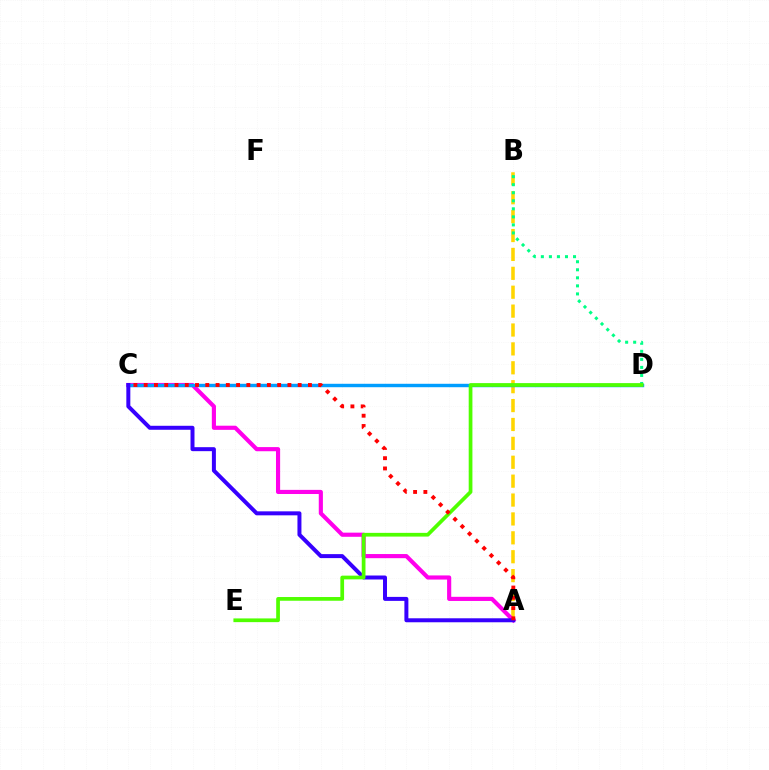{('A', 'B'): [{'color': '#ffd500', 'line_style': 'dashed', 'thickness': 2.57}], ('A', 'C'): [{'color': '#ff00ed', 'line_style': 'solid', 'thickness': 2.98}, {'color': '#3700ff', 'line_style': 'solid', 'thickness': 2.87}, {'color': '#ff0000', 'line_style': 'dotted', 'thickness': 2.79}], ('C', 'D'): [{'color': '#009eff', 'line_style': 'solid', 'thickness': 2.47}], ('B', 'D'): [{'color': '#00ff86', 'line_style': 'dotted', 'thickness': 2.19}], ('D', 'E'): [{'color': '#4fff00', 'line_style': 'solid', 'thickness': 2.68}]}